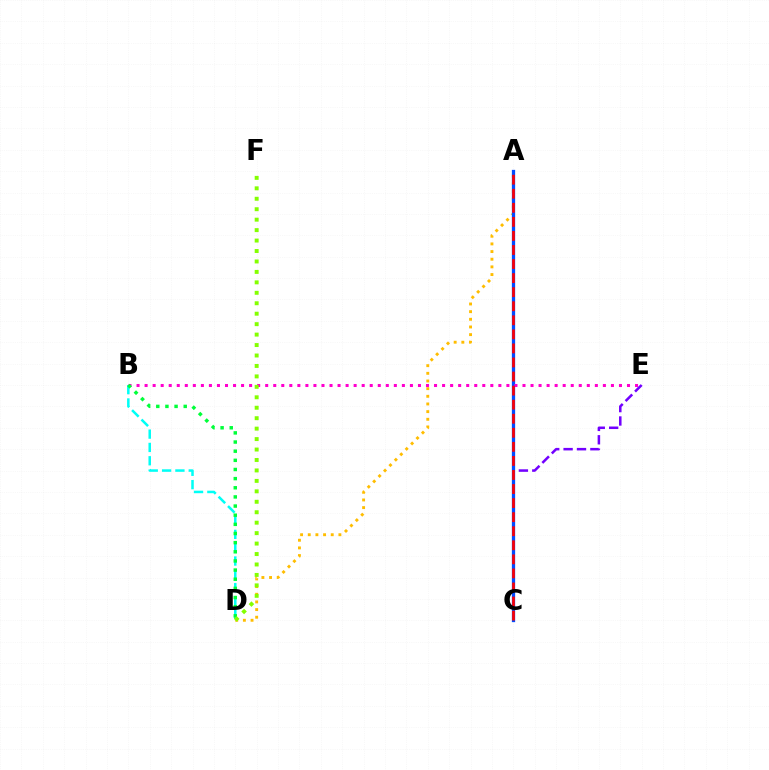{('C', 'E'): [{'color': '#7200ff', 'line_style': 'dashed', 'thickness': 1.82}], ('A', 'D'): [{'color': '#ffbd00', 'line_style': 'dotted', 'thickness': 2.08}], ('A', 'C'): [{'color': '#004bff', 'line_style': 'solid', 'thickness': 2.36}, {'color': '#ff0000', 'line_style': 'dashed', 'thickness': 1.91}], ('B', 'E'): [{'color': '#ff00cf', 'line_style': 'dotted', 'thickness': 2.18}], ('B', 'D'): [{'color': '#00fff6', 'line_style': 'dashed', 'thickness': 1.81}, {'color': '#00ff39', 'line_style': 'dotted', 'thickness': 2.49}], ('D', 'F'): [{'color': '#84ff00', 'line_style': 'dotted', 'thickness': 2.84}]}